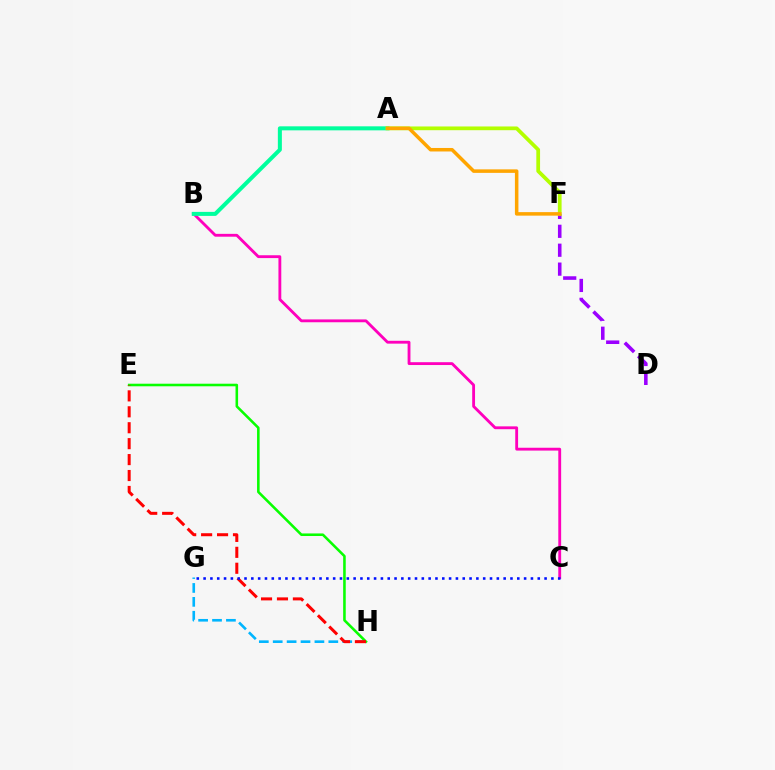{('B', 'C'): [{'color': '#ff00bd', 'line_style': 'solid', 'thickness': 2.05}], ('D', 'F'): [{'color': '#9b00ff', 'line_style': 'dashed', 'thickness': 2.57}], ('G', 'H'): [{'color': '#00b5ff', 'line_style': 'dashed', 'thickness': 1.89}], ('A', 'B'): [{'color': '#00ff9d', 'line_style': 'solid', 'thickness': 2.89}], ('E', 'H'): [{'color': '#08ff00', 'line_style': 'solid', 'thickness': 1.85}, {'color': '#ff0000', 'line_style': 'dashed', 'thickness': 2.16}], ('A', 'F'): [{'color': '#b3ff00', 'line_style': 'solid', 'thickness': 2.69}, {'color': '#ffa500', 'line_style': 'solid', 'thickness': 2.53}], ('C', 'G'): [{'color': '#0010ff', 'line_style': 'dotted', 'thickness': 1.85}]}